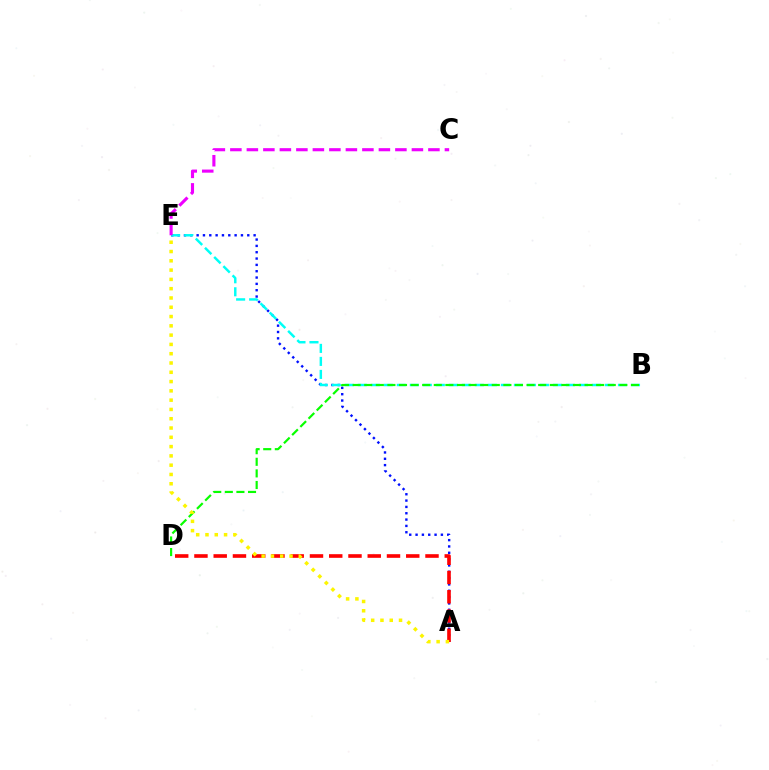{('A', 'E'): [{'color': '#0010ff', 'line_style': 'dotted', 'thickness': 1.72}, {'color': '#fcf500', 'line_style': 'dotted', 'thickness': 2.52}], ('A', 'D'): [{'color': '#ff0000', 'line_style': 'dashed', 'thickness': 2.62}], ('B', 'E'): [{'color': '#00fff6', 'line_style': 'dashed', 'thickness': 1.77}], ('B', 'D'): [{'color': '#08ff00', 'line_style': 'dashed', 'thickness': 1.58}], ('C', 'E'): [{'color': '#ee00ff', 'line_style': 'dashed', 'thickness': 2.24}]}